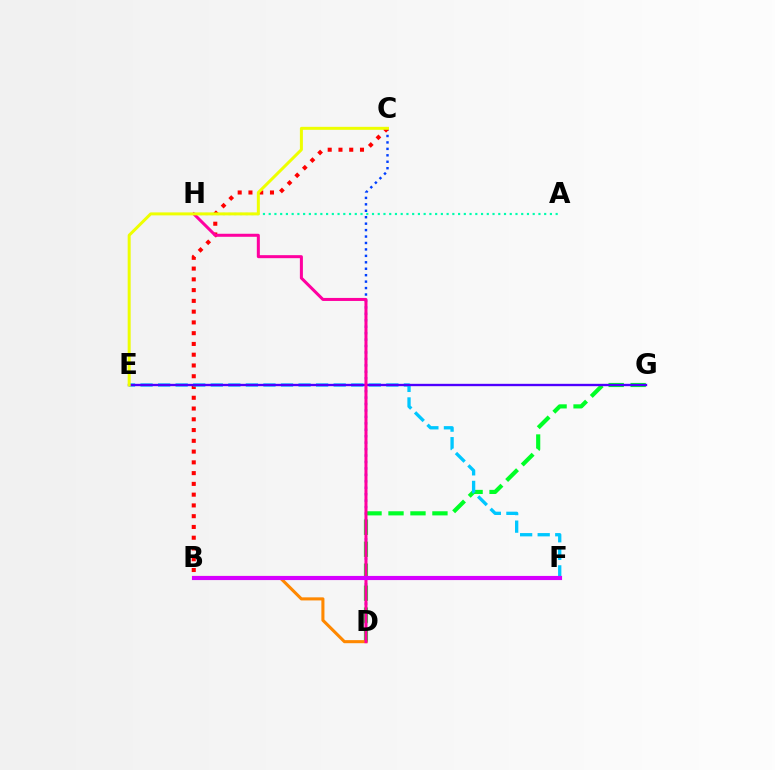{('C', 'D'): [{'color': '#003fff', 'line_style': 'dotted', 'thickness': 1.75}], ('D', 'G'): [{'color': '#00ff27', 'line_style': 'dashed', 'thickness': 2.99}], ('A', 'H'): [{'color': '#00ffaf', 'line_style': 'dotted', 'thickness': 1.56}], ('B', 'C'): [{'color': '#ff0000', 'line_style': 'dotted', 'thickness': 2.92}], ('B', 'D'): [{'color': '#ff8800', 'line_style': 'solid', 'thickness': 2.21}], ('B', 'F'): [{'color': '#66ff00', 'line_style': 'dotted', 'thickness': 2.71}, {'color': '#d600ff', 'line_style': 'solid', 'thickness': 2.98}], ('E', 'F'): [{'color': '#00c7ff', 'line_style': 'dashed', 'thickness': 2.39}], ('E', 'G'): [{'color': '#4f00ff', 'line_style': 'solid', 'thickness': 1.7}], ('D', 'H'): [{'color': '#ff00a0', 'line_style': 'solid', 'thickness': 2.18}], ('C', 'E'): [{'color': '#eeff00', 'line_style': 'solid', 'thickness': 2.15}]}